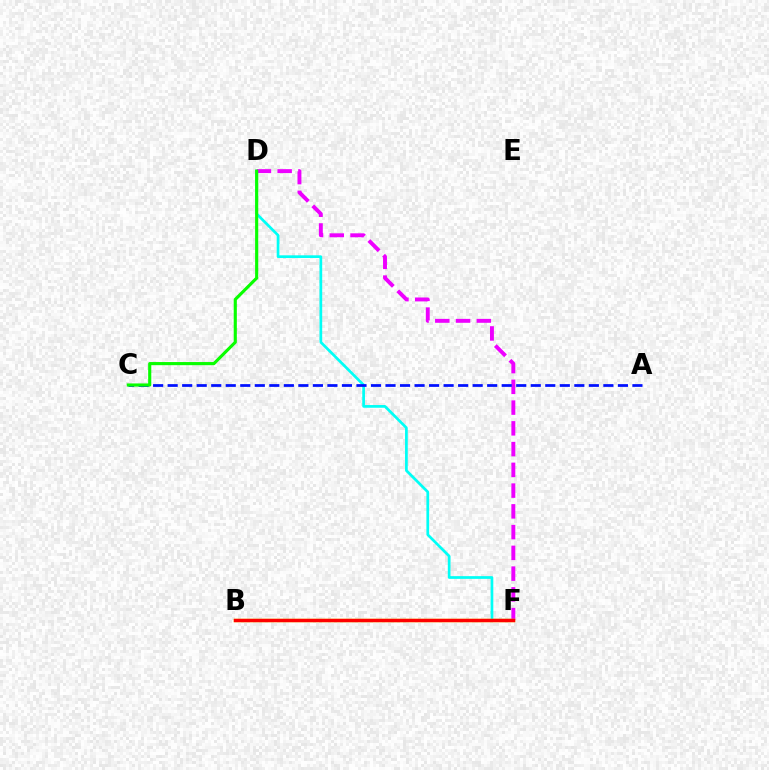{('D', 'F'): [{'color': '#00fff6', 'line_style': 'solid', 'thickness': 1.96}, {'color': '#ee00ff', 'line_style': 'dashed', 'thickness': 2.82}], ('A', 'C'): [{'color': '#0010ff', 'line_style': 'dashed', 'thickness': 1.97}], ('B', 'F'): [{'color': '#fcf500', 'line_style': 'solid', 'thickness': 2.46}, {'color': '#ff0000', 'line_style': 'solid', 'thickness': 2.48}], ('C', 'D'): [{'color': '#08ff00', 'line_style': 'solid', 'thickness': 2.25}]}